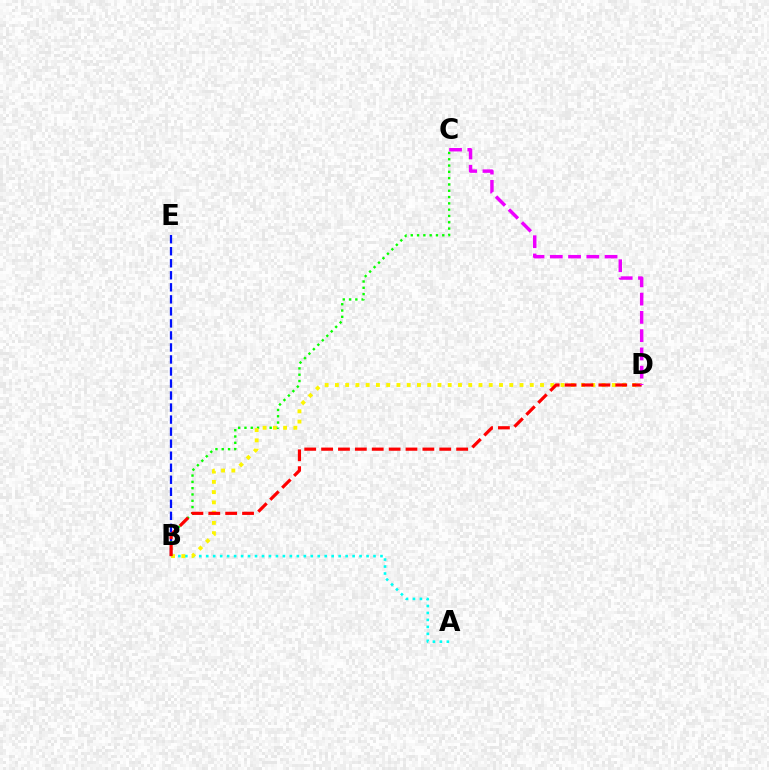{('B', 'E'): [{'color': '#0010ff', 'line_style': 'dashed', 'thickness': 1.63}], ('B', 'C'): [{'color': '#08ff00', 'line_style': 'dotted', 'thickness': 1.71}], ('A', 'B'): [{'color': '#00fff6', 'line_style': 'dotted', 'thickness': 1.89}], ('B', 'D'): [{'color': '#fcf500', 'line_style': 'dotted', 'thickness': 2.79}, {'color': '#ff0000', 'line_style': 'dashed', 'thickness': 2.29}], ('C', 'D'): [{'color': '#ee00ff', 'line_style': 'dashed', 'thickness': 2.48}]}